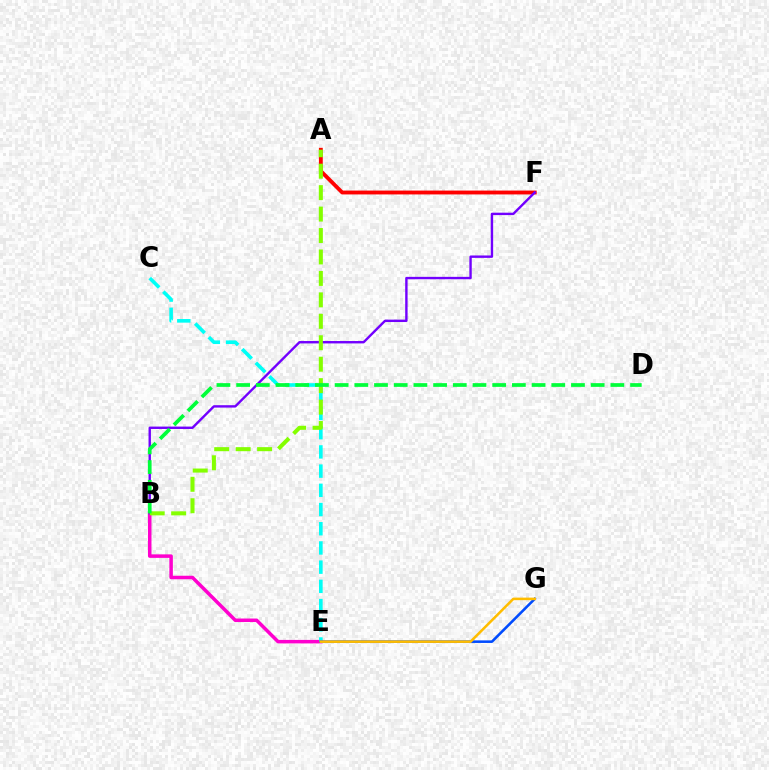{('A', 'F'): [{'color': '#ff0000', 'line_style': 'solid', 'thickness': 2.78}], ('B', 'E'): [{'color': '#ff00cf', 'line_style': 'solid', 'thickness': 2.52}], ('C', 'E'): [{'color': '#00fff6', 'line_style': 'dashed', 'thickness': 2.61}], ('B', 'F'): [{'color': '#7200ff', 'line_style': 'solid', 'thickness': 1.73}], ('A', 'B'): [{'color': '#84ff00', 'line_style': 'dashed', 'thickness': 2.91}], ('B', 'D'): [{'color': '#00ff39', 'line_style': 'dashed', 'thickness': 2.68}], ('E', 'G'): [{'color': '#004bff', 'line_style': 'solid', 'thickness': 1.86}, {'color': '#ffbd00', 'line_style': 'solid', 'thickness': 1.84}]}